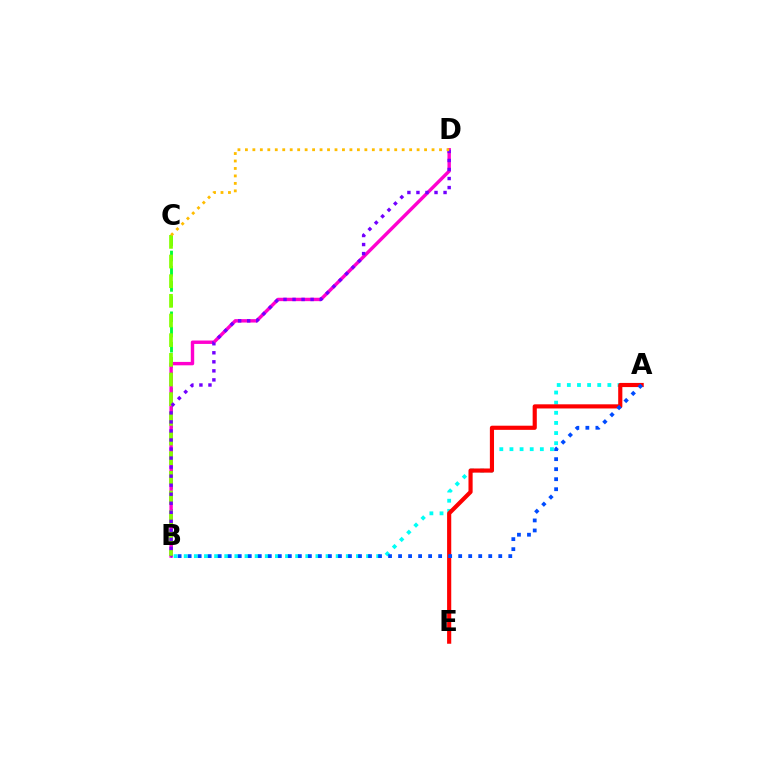{('B', 'C'): [{'color': '#00ff39', 'line_style': 'dashed', 'thickness': 2.06}, {'color': '#84ff00', 'line_style': 'dashed', 'thickness': 2.67}], ('B', 'D'): [{'color': '#ff00cf', 'line_style': 'solid', 'thickness': 2.45}, {'color': '#7200ff', 'line_style': 'dotted', 'thickness': 2.46}], ('A', 'B'): [{'color': '#00fff6', 'line_style': 'dotted', 'thickness': 2.75}, {'color': '#004bff', 'line_style': 'dotted', 'thickness': 2.72}], ('A', 'E'): [{'color': '#ff0000', 'line_style': 'solid', 'thickness': 2.99}], ('C', 'D'): [{'color': '#ffbd00', 'line_style': 'dotted', 'thickness': 2.03}]}